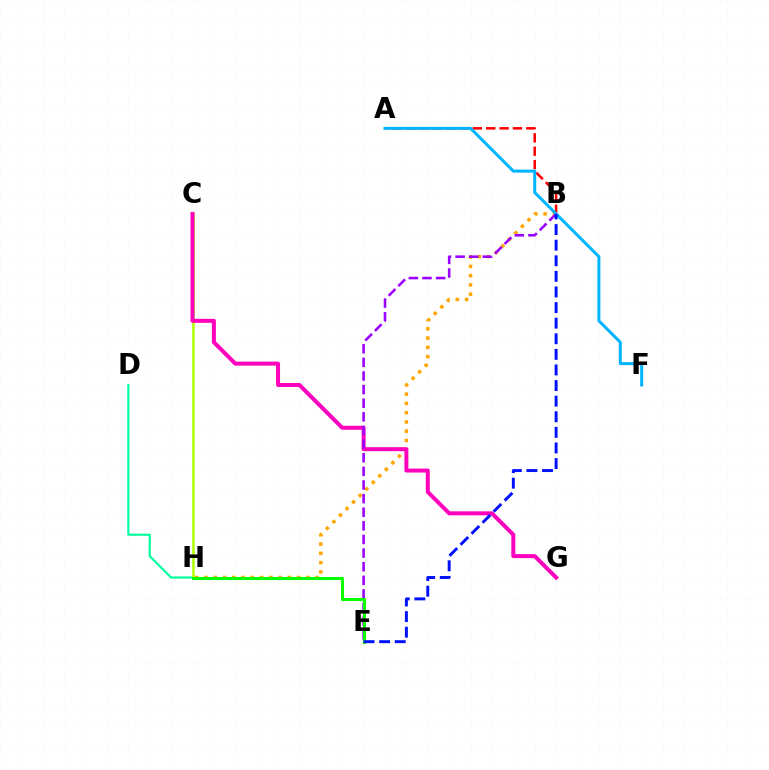{('B', 'H'): [{'color': '#ffa500', 'line_style': 'dotted', 'thickness': 2.52}], ('D', 'H'): [{'color': '#00ff9d', 'line_style': 'solid', 'thickness': 1.55}], ('A', 'B'): [{'color': '#ff0000', 'line_style': 'dashed', 'thickness': 1.82}], ('C', 'H'): [{'color': '#b3ff00', 'line_style': 'solid', 'thickness': 1.85}], ('C', 'G'): [{'color': '#ff00bd', 'line_style': 'solid', 'thickness': 2.87}], ('B', 'E'): [{'color': '#9b00ff', 'line_style': 'dashed', 'thickness': 1.85}, {'color': '#0010ff', 'line_style': 'dashed', 'thickness': 2.12}], ('E', 'H'): [{'color': '#08ff00', 'line_style': 'solid', 'thickness': 2.19}], ('A', 'F'): [{'color': '#00b5ff', 'line_style': 'solid', 'thickness': 2.16}]}